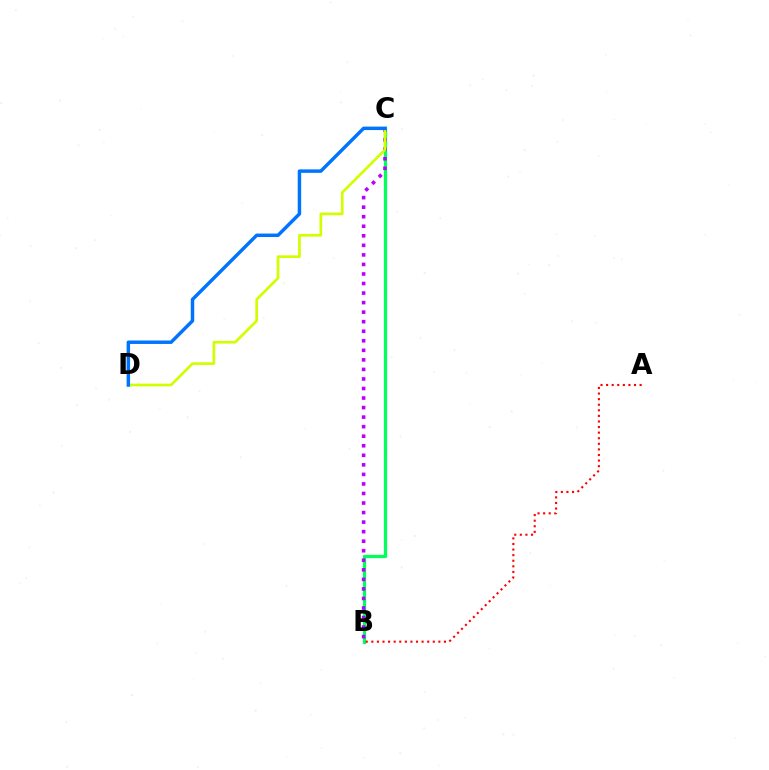{('B', 'C'): [{'color': '#00ff5c', 'line_style': 'solid', 'thickness': 2.35}, {'color': '#b900ff', 'line_style': 'dotted', 'thickness': 2.59}], ('A', 'B'): [{'color': '#ff0000', 'line_style': 'dotted', 'thickness': 1.52}], ('C', 'D'): [{'color': '#d1ff00', 'line_style': 'solid', 'thickness': 1.94}, {'color': '#0074ff', 'line_style': 'solid', 'thickness': 2.49}]}